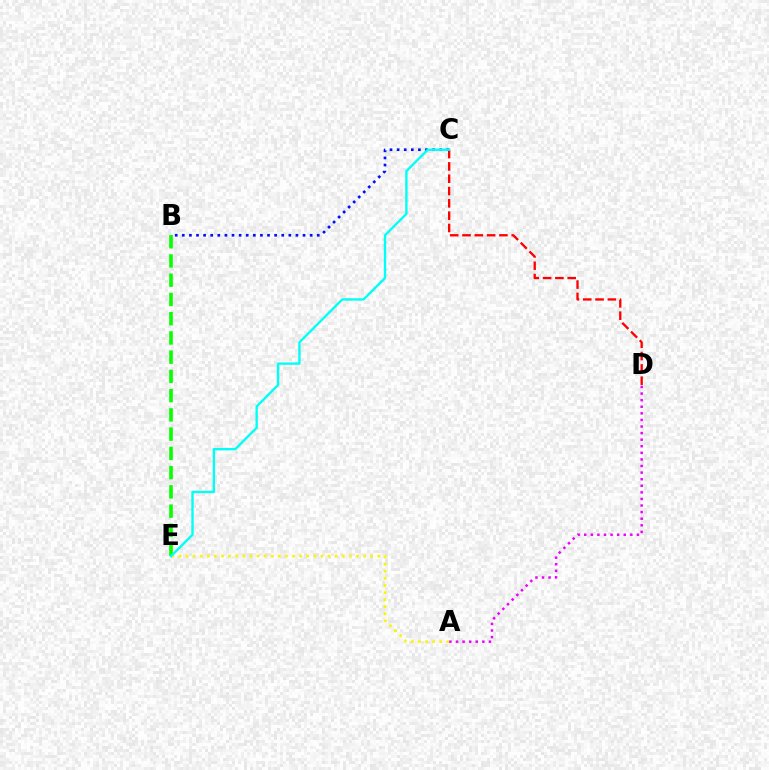{('A', 'E'): [{'color': '#fcf500', 'line_style': 'dotted', 'thickness': 1.93}], ('A', 'D'): [{'color': '#ee00ff', 'line_style': 'dotted', 'thickness': 1.79}], ('B', 'E'): [{'color': '#08ff00', 'line_style': 'dashed', 'thickness': 2.61}], ('C', 'D'): [{'color': '#ff0000', 'line_style': 'dashed', 'thickness': 1.67}], ('B', 'C'): [{'color': '#0010ff', 'line_style': 'dotted', 'thickness': 1.93}], ('C', 'E'): [{'color': '#00fff6', 'line_style': 'solid', 'thickness': 1.7}]}